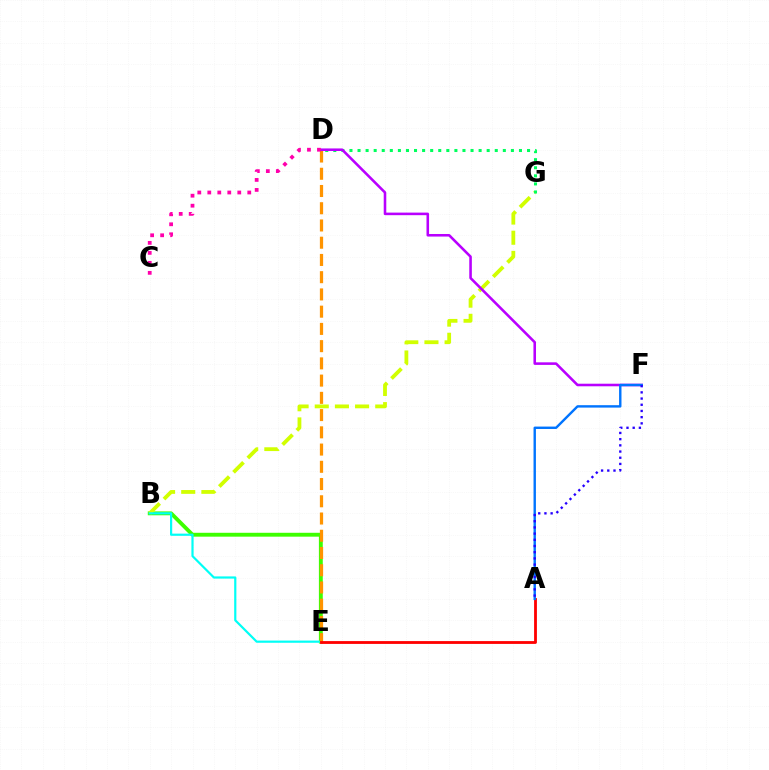{('B', 'E'): [{'color': '#3dff00', 'line_style': 'solid', 'thickness': 2.79}, {'color': '#00fff6', 'line_style': 'solid', 'thickness': 1.58}], ('B', 'G'): [{'color': '#d1ff00', 'line_style': 'dashed', 'thickness': 2.74}], ('D', 'G'): [{'color': '#00ff5c', 'line_style': 'dotted', 'thickness': 2.19}], ('D', 'E'): [{'color': '#ff9400', 'line_style': 'dashed', 'thickness': 2.34}], ('D', 'F'): [{'color': '#b900ff', 'line_style': 'solid', 'thickness': 1.85}], ('A', 'E'): [{'color': '#ff0000', 'line_style': 'solid', 'thickness': 2.02}], ('C', 'D'): [{'color': '#ff00ac', 'line_style': 'dotted', 'thickness': 2.72}], ('A', 'F'): [{'color': '#0074ff', 'line_style': 'solid', 'thickness': 1.73}, {'color': '#2500ff', 'line_style': 'dotted', 'thickness': 1.68}]}